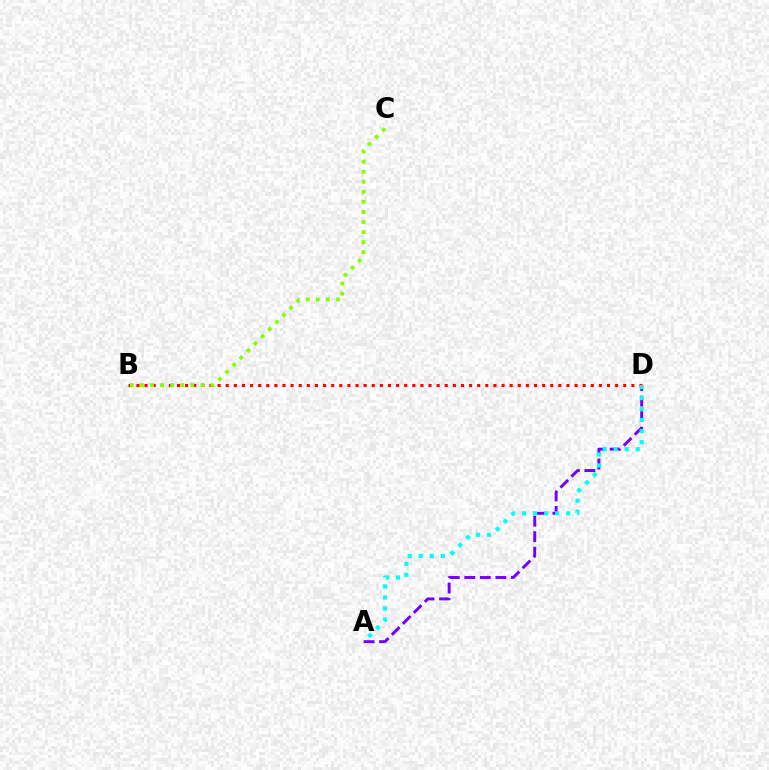{('A', 'D'): [{'color': '#7200ff', 'line_style': 'dashed', 'thickness': 2.11}, {'color': '#00fff6', 'line_style': 'dotted', 'thickness': 2.99}], ('B', 'D'): [{'color': '#ff0000', 'line_style': 'dotted', 'thickness': 2.2}], ('B', 'C'): [{'color': '#84ff00', 'line_style': 'dotted', 'thickness': 2.73}]}